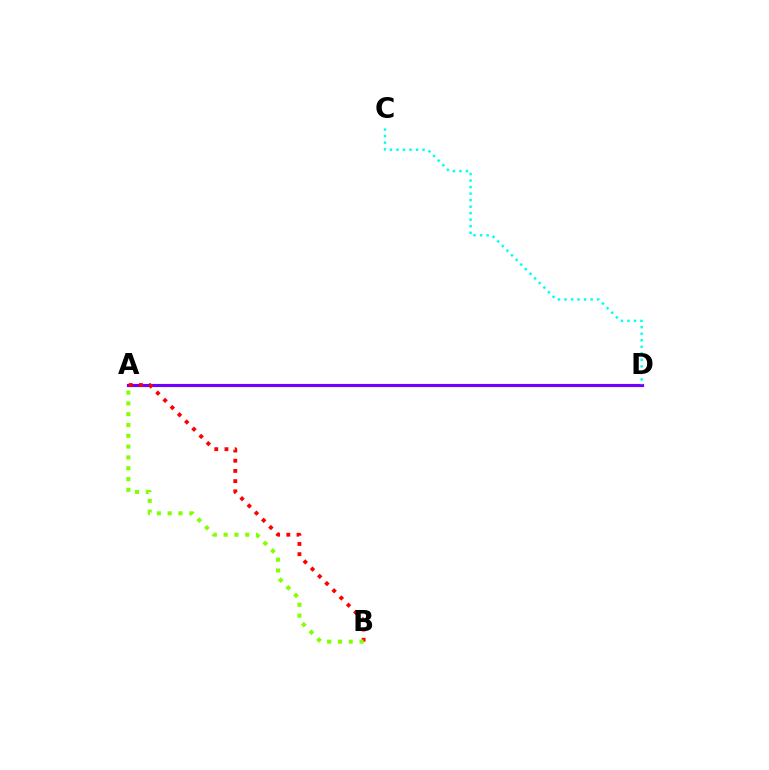{('A', 'D'): [{'color': '#7200ff', 'line_style': 'solid', 'thickness': 2.27}], ('A', 'B'): [{'color': '#ff0000', 'line_style': 'dotted', 'thickness': 2.77}, {'color': '#84ff00', 'line_style': 'dotted', 'thickness': 2.94}], ('C', 'D'): [{'color': '#00fff6', 'line_style': 'dotted', 'thickness': 1.77}]}